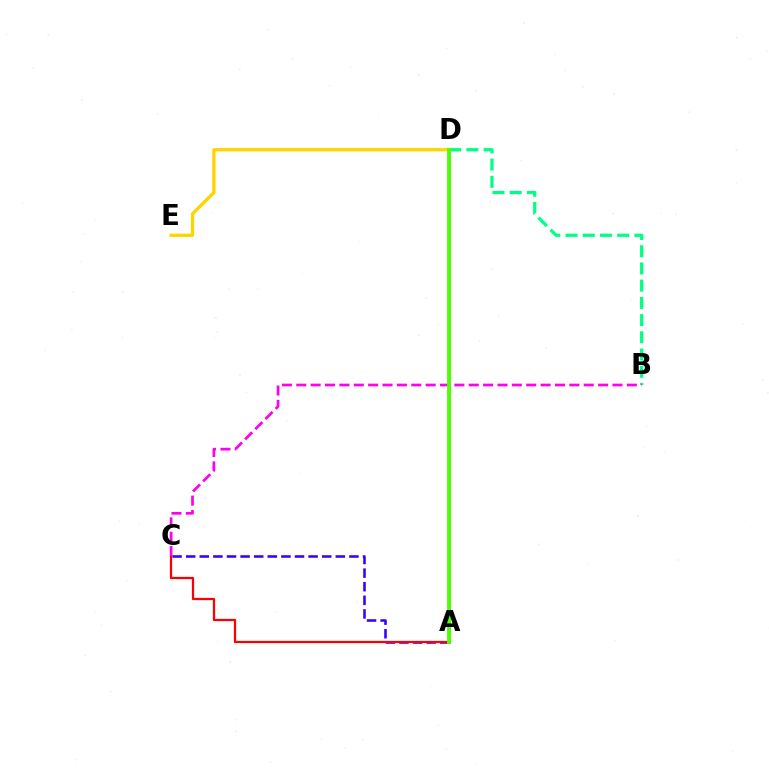{('A', 'D'): [{'color': '#009eff', 'line_style': 'solid', 'thickness': 2.03}, {'color': '#4fff00', 'line_style': 'solid', 'thickness': 2.79}], ('B', 'D'): [{'color': '#00ff86', 'line_style': 'dashed', 'thickness': 2.34}], ('A', 'C'): [{'color': '#3700ff', 'line_style': 'dashed', 'thickness': 1.85}, {'color': '#ff0000', 'line_style': 'solid', 'thickness': 1.61}], ('B', 'C'): [{'color': '#ff00ed', 'line_style': 'dashed', 'thickness': 1.95}], ('D', 'E'): [{'color': '#ffd500', 'line_style': 'solid', 'thickness': 2.4}]}